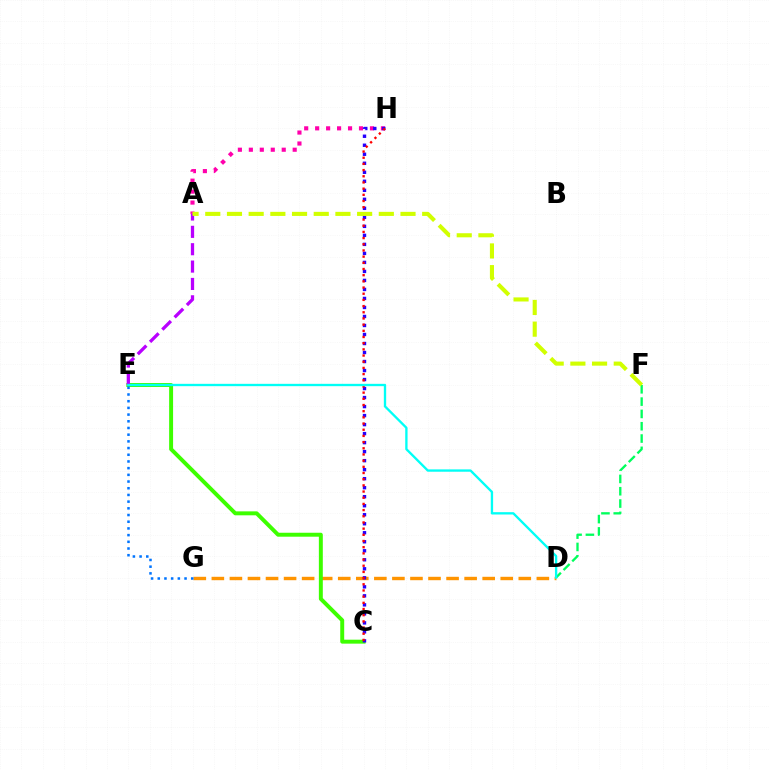{('D', 'G'): [{'color': '#ff9400', 'line_style': 'dashed', 'thickness': 2.45}], ('D', 'F'): [{'color': '#00ff5c', 'line_style': 'dashed', 'thickness': 1.67}], ('C', 'E'): [{'color': '#3dff00', 'line_style': 'solid', 'thickness': 2.84}], ('A', 'H'): [{'color': '#ff00ac', 'line_style': 'dotted', 'thickness': 2.98}], ('A', 'E'): [{'color': '#b900ff', 'line_style': 'dashed', 'thickness': 2.36}], ('C', 'H'): [{'color': '#2500ff', 'line_style': 'dotted', 'thickness': 2.45}, {'color': '#ff0000', 'line_style': 'dotted', 'thickness': 1.68}], ('D', 'E'): [{'color': '#00fff6', 'line_style': 'solid', 'thickness': 1.68}], ('E', 'G'): [{'color': '#0074ff', 'line_style': 'dotted', 'thickness': 1.82}], ('A', 'F'): [{'color': '#d1ff00', 'line_style': 'dashed', 'thickness': 2.95}]}